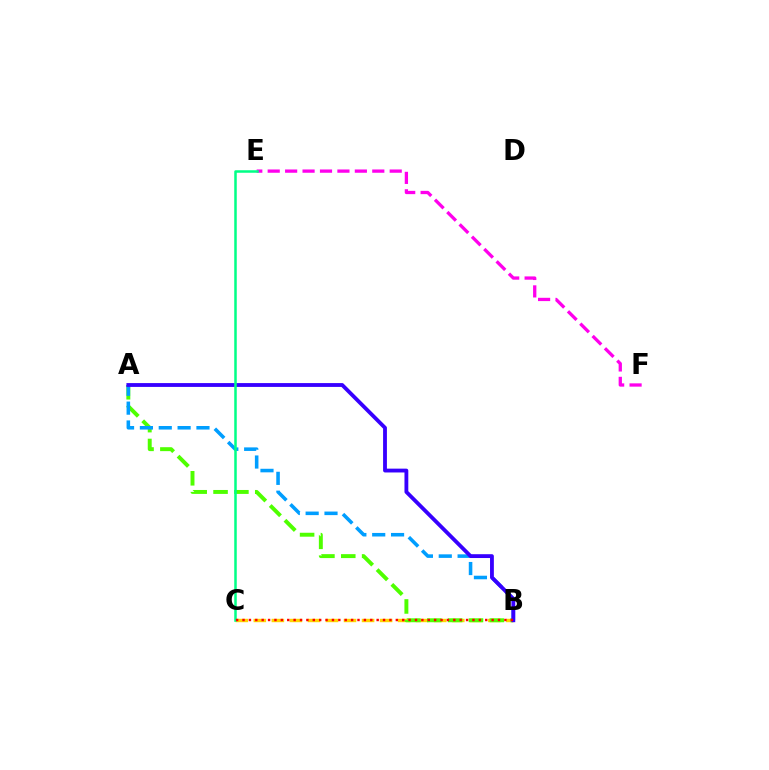{('B', 'C'): [{'color': '#ffd500', 'line_style': 'dashed', 'thickness': 2.45}, {'color': '#ff0000', 'line_style': 'dotted', 'thickness': 1.74}], ('A', 'B'): [{'color': '#4fff00', 'line_style': 'dashed', 'thickness': 2.83}, {'color': '#009eff', 'line_style': 'dashed', 'thickness': 2.56}, {'color': '#3700ff', 'line_style': 'solid', 'thickness': 2.76}], ('E', 'F'): [{'color': '#ff00ed', 'line_style': 'dashed', 'thickness': 2.37}], ('C', 'E'): [{'color': '#00ff86', 'line_style': 'solid', 'thickness': 1.81}]}